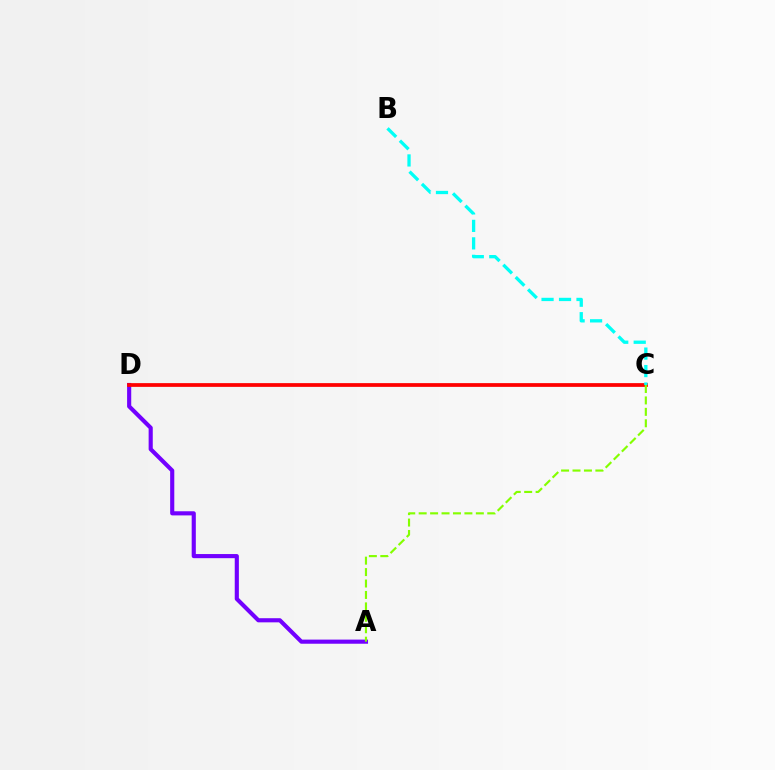{('A', 'D'): [{'color': '#7200ff', 'line_style': 'solid', 'thickness': 2.97}], ('C', 'D'): [{'color': '#ff0000', 'line_style': 'solid', 'thickness': 2.69}], ('A', 'C'): [{'color': '#84ff00', 'line_style': 'dashed', 'thickness': 1.55}], ('B', 'C'): [{'color': '#00fff6', 'line_style': 'dashed', 'thickness': 2.37}]}